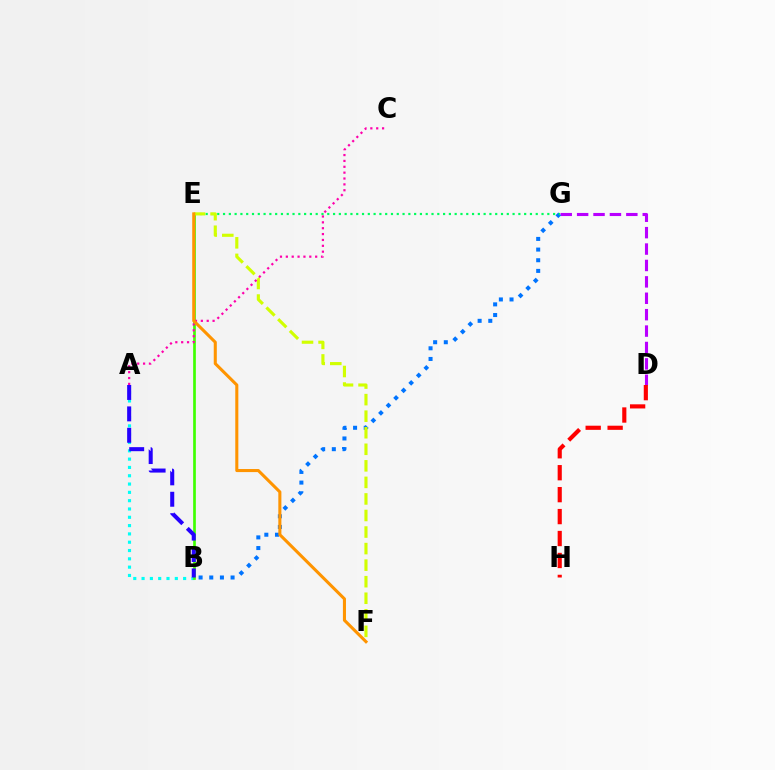{('D', 'G'): [{'color': '#b900ff', 'line_style': 'dashed', 'thickness': 2.23}], ('A', 'B'): [{'color': '#00fff6', 'line_style': 'dotted', 'thickness': 2.26}, {'color': '#2500ff', 'line_style': 'dashed', 'thickness': 2.91}], ('D', 'H'): [{'color': '#ff0000', 'line_style': 'dashed', 'thickness': 2.98}], ('B', 'E'): [{'color': '#3dff00', 'line_style': 'solid', 'thickness': 1.93}], ('B', 'G'): [{'color': '#0074ff', 'line_style': 'dotted', 'thickness': 2.9}], ('E', 'G'): [{'color': '#00ff5c', 'line_style': 'dotted', 'thickness': 1.57}], ('E', 'F'): [{'color': '#d1ff00', 'line_style': 'dashed', 'thickness': 2.25}, {'color': '#ff9400', 'line_style': 'solid', 'thickness': 2.21}], ('A', 'C'): [{'color': '#ff00ac', 'line_style': 'dotted', 'thickness': 1.59}]}